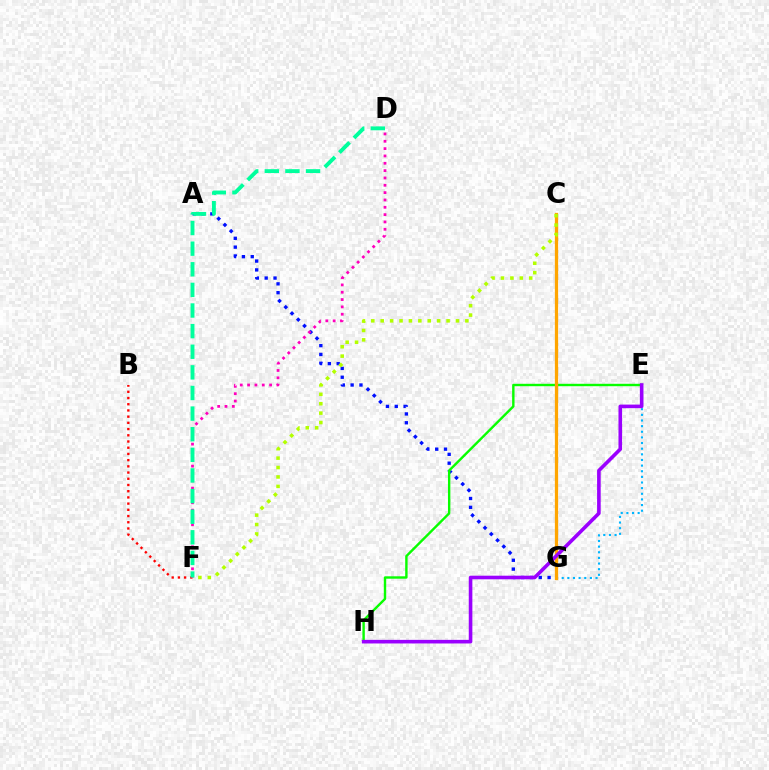{('E', 'G'): [{'color': '#00b5ff', 'line_style': 'dotted', 'thickness': 1.53}], ('B', 'F'): [{'color': '#ff0000', 'line_style': 'dotted', 'thickness': 1.69}], ('A', 'G'): [{'color': '#0010ff', 'line_style': 'dotted', 'thickness': 2.4}], ('E', 'H'): [{'color': '#08ff00', 'line_style': 'solid', 'thickness': 1.73}, {'color': '#9b00ff', 'line_style': 'solid', 'thickness': 2.59}], ('D', 'F'): [{'color': '#ff00bd', 'line_style': 'dotted', 'thickness': 1.99}, {'color': '#00ff9d', 'line_style': 'dashed', 'thickness': 2.8}], ('C', 'G'): [{'color': '#ffa500', 'line_style': 'solid', 'thickness': 2.35}], ('C', 'F'): [{'color': '#b3ff00', 'line_style': 'dotted', 'thickness': 2.56}]}